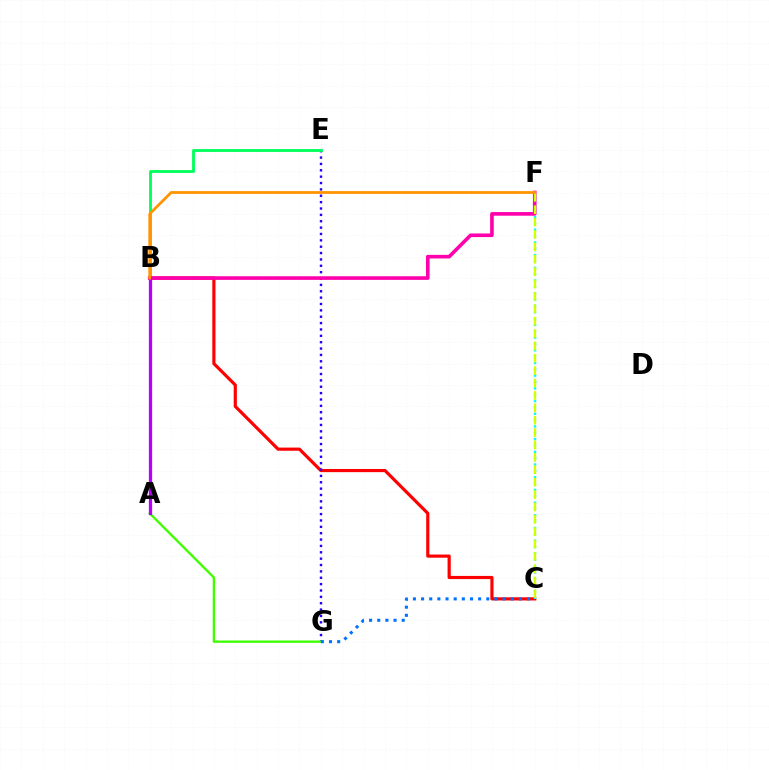{('B', 'C'): [{'color': '#ff0000', 'line_style': 'solid', 'thickness': 2.28}], ('C', 'F'): [{'color': '#00fff6', 'line_style': 'dotted', 'thickness': 1.72}, {'color': '#d1ff00', 'line_style': 'dashed', 'thickness': 1.68}], ('E', 'G'): [{'color': '#2500ff', 'line_style': 'dotted', 'thickness': 1.73}], ('A', 'G'): [{'color': '#3dff00', 'line_style': 'solid', 'thickness': 1.68}], ('C', 'G'): [{'color': '#0074ff', 'line_style': 'dotted', 'thickness': 2.22}], ('B', 'E'): [{'color': '#00ff5c', 'line_style': 'solid', 'thickness': 2.04}], ('B', 'F'): [{'color': '#ff00ac', 'line_style': 'solid', 'thickness': 2.61}, {'color': '#ff9400', 'line_style': 'solid', 'thickness': 1.99}], ('A', 'B'): [{'color': '#b900ff', 'line_style': 'solid', 'thickness': 2.34}]}